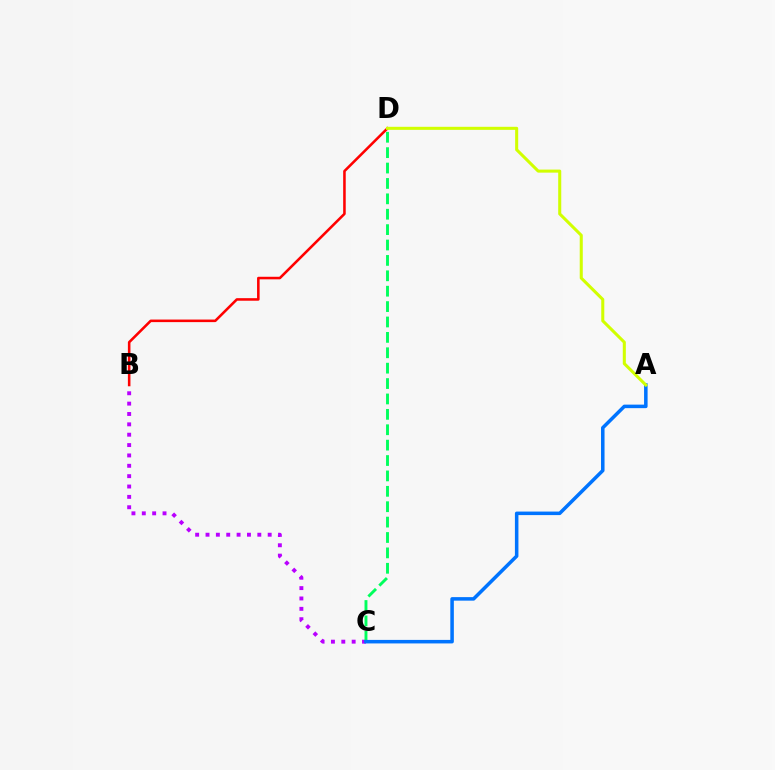{('B', 'C'): [{'color': '#b900ff', 'line_style': 'dotted', 'thickness': 2.82}], ('C', 'D'): [{'color': '#00ff5c', 'line_style': 'dashed', 'thickness': 2.09}], ('B', 'D'): [{'color': '#ff0000', 'line_style': 'solid', 'thickness': 1.85}], ('A', 'C'): [{'color': '#0074ff', 'line_style': 'solid', 'thickness': 2.54}], ('A', 'D'): [{'color': '#d1ff00', 'line_style': 'solid', 'thickness': 2.19}]}